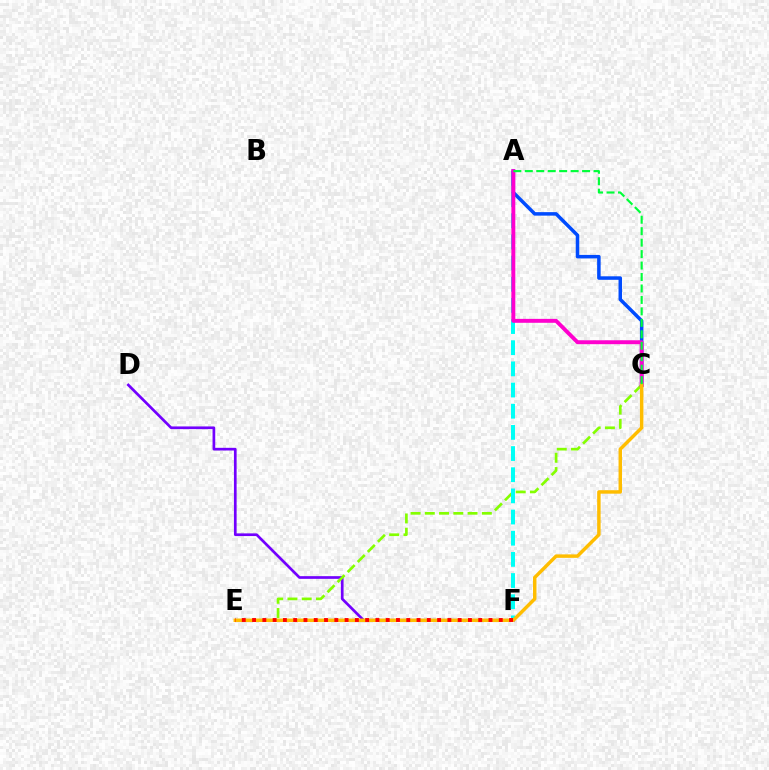{('D', 'F'): [{'color': '#7200ff', 'line_style': 'solid', 'thickness': 1.94}], ('C', 'E'): [{'color': '#84ff00', 'line_style': 'dashed', 'thickness': 1.94}, {'color': '#ffbd00', 'line_style': 'solid', 'thickness': 2.49}], ('A', 'F'): [{'color': '#00fff6', 'line_style': 'dashed', 'thickness': 2.88}], ('A', 'C'): [{'color': '#004bff', 'line_style': 'solid', 'thickness': 2.52}, {'color': '#ff00cf', 'line_style': 'solid', 'thickness': 2.82}, {'color': '#00ff39', 'line_style': 'dashed', 'thickness': 1.56}], ('E', 'F'): [{'color': '#ff0000', 'line_style': 'dotted', 'thickness': 2.79}]}